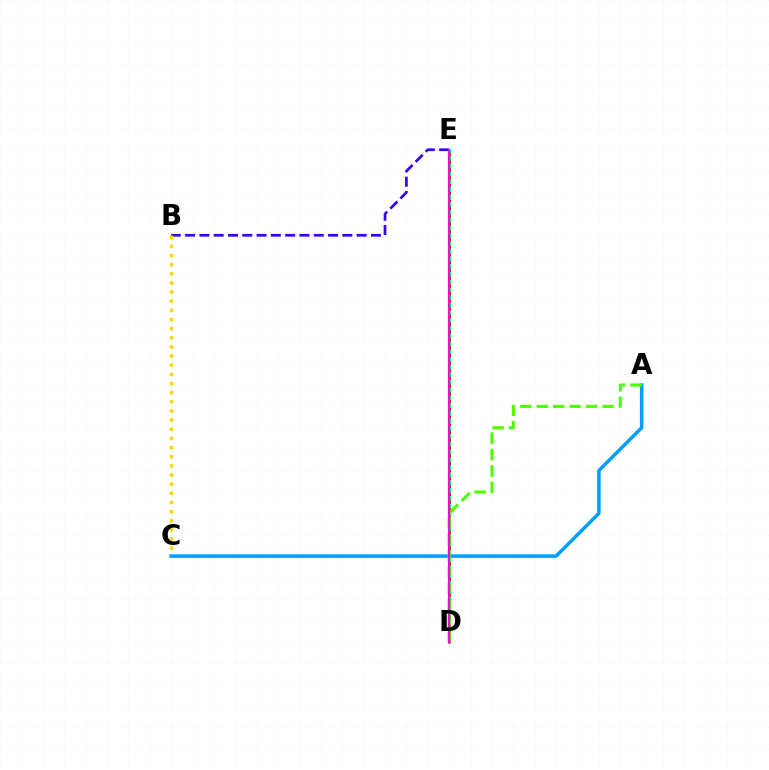{('D', 'E'): [{'color': '#00ff86', 'line_style': 'solid', 'thickness': 2.22}, {'color': '#ff0000', 'line_style': 'dotted', 'thickness': 2.1}, {'color': '#ff00ed', 'line_style': 'solid', 'thickness': 1.51}], ('B', 'E'): [{'color': '#3700ff', 'line_style': 'dashed', 'thickness': 1.94}], ('B', 'C'): [{'color': '#ffd500', 'line_style': 'dotted', 'thickness': 2.48}], ('A', 'C'): [{'color': '#009eff', 'line_style': 'solid', 'thickness': 2.52}], ('A', 'D'): [{'color': '#4fff00', 'line_style': 'dashed', 'thickness': 2.23}]}